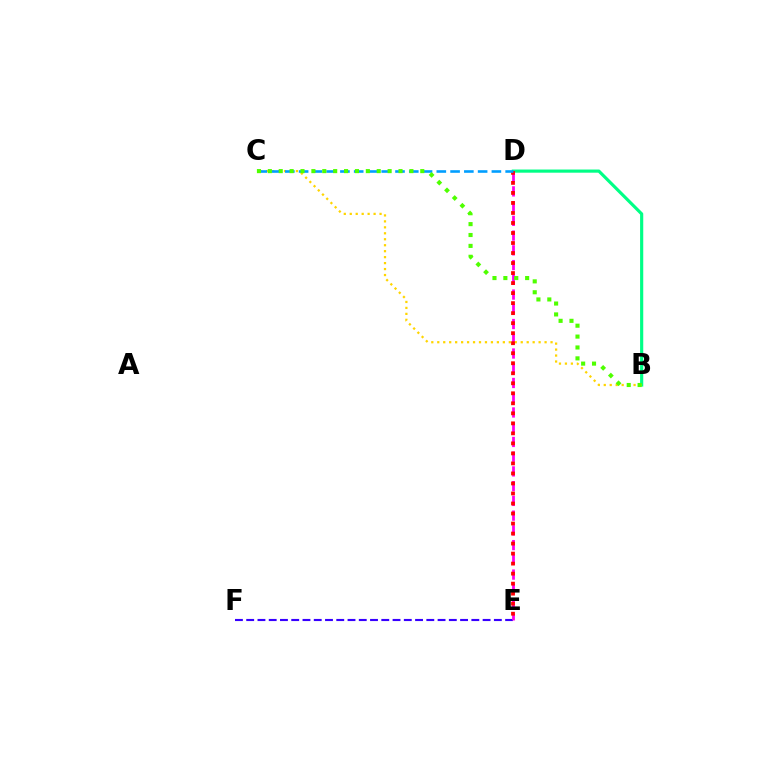{('E', 'F'): [{'color': '#3700ff', 'line_style': 'dashed', 'thickness': 1.53}], ('B', 'D'): [{'color': '#00ff86', 'line_style': 'solid', 'thickness': 2.27}], ('D', 'E'): [{'color': '#ff00ed', 'line_style': 'dashed', 'thickness': 2.0}, {'color': '#ff0000', 'line_style': 'dotted', 'thickness': 2.72}], ('B', 'C'): [{'color': '#ffd500', 'line_style': 'dotted', 'thickness': 1.62}, {'color': '#4fff00', 'line_style': 'dotted', 'thickness': 2.96}], ('C', 'D'): [{'color': '#009eff', 'line_style': 'dashed', 'thickness': 1.87}]}